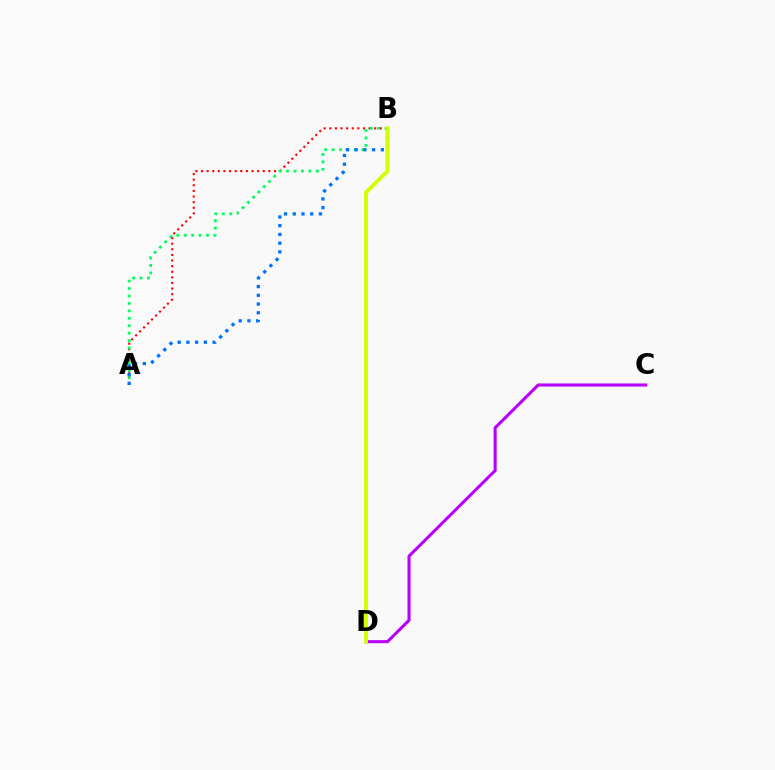{('A', 'B'): [{'color': '#ff0000', 'line_style': 'dotted', 'thickness': 1.53}, {'color': '#00ff5c', 'line_style': 'dotted', 'thickness': 2.02}, {'color': '#0074ff', 'line_style': 'dotted', 'thickness': 2.37}], ('C', 'D'): [{'color': '#b900ff', 'line_style': 'solid', 'thickness': 2.21}], ('B', 'D'): [{'color': '#d1ff00', 'line_style': 'solid', 'thickness': 2.81}]}